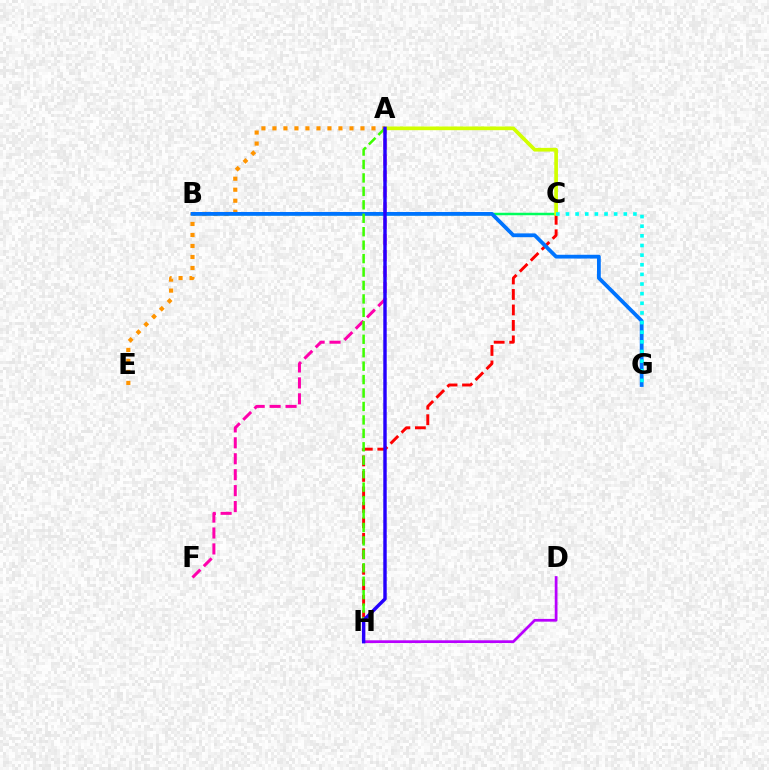{('C', 'H'): [{'color': '#ff0000', 'line_style': 'dashed', 'thickness': 2.1}], ('A', 'F'): [{'color': '#ff00ac', 'line_style': 'dashed', 'thickness': 2.16}], ('A', 'E'): [{'color': '#ff9400', 'line_style': 'dotted', 'thickness': 2.99}], ('B', 'C'): [{'color': '#00ff5c', 'line_style': 'solid', 'thickness': 1.8}], ('B', 'G'): [{'color': '#0074ff', 'line_style': 'solid', 'thickness': 2.72}], ('A', 'C'): [{'color': '#d1ff00', 'line_style': 'solid', 'thickness': 2.66}], ('A', 'H'): [{'color': '#3dff00', 'line_style': 'dashed', 'thickness': 1.83}, {'color': '#2500ff', 'line_style': 'solid', 'thickness': 2.47}], ('C', 'G'): [{'color': '#00fff6', 'line_style': 'dotted', 'thickness': 2.62}], ('D', 'H'): [{'color': '#b900ff', 'line_style': 'solid', 'thickness': 1.98}]}